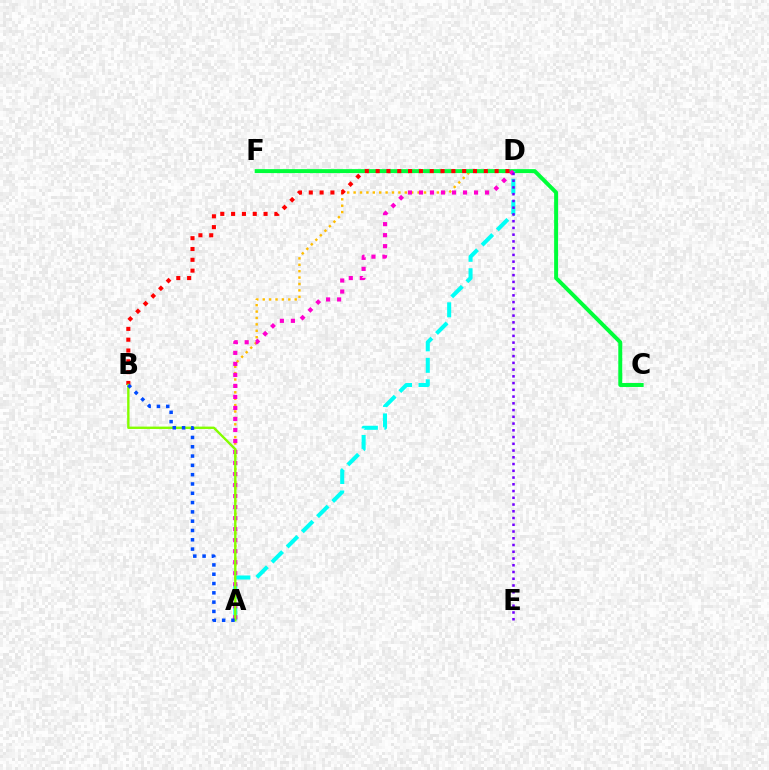{('A', 'D'): [{'color': '#ffbd00', 'line_style': 'dotted', 'thickness': 1.74}, {'color': '#00fff6', 'line_style': 'dashed', 'thickness': 2.92}, {'color': '#ff00cf', 'line_style': 'dotted', 'thickness': 2.99}], ('C', 'F'): [{'color': '#00ff39', 'line_style': 'solid', 'thickness': 2.85}], ('B', 'D'): [{'color': '#ff0000', 'line_style': 'dotted', 'thickness': 2.94}], ('A', 'B'): [{'color': '#84ff00', 'line_style': 'solid', 'thickness': 1.71}, {'color': '#004bff', 'line_style': 'dotted', 'thickness': 2.53}], ('D', 'E'): [{'color': '#7200ff', 'line_style': 'dotted', 'thickness': 1.83}]}